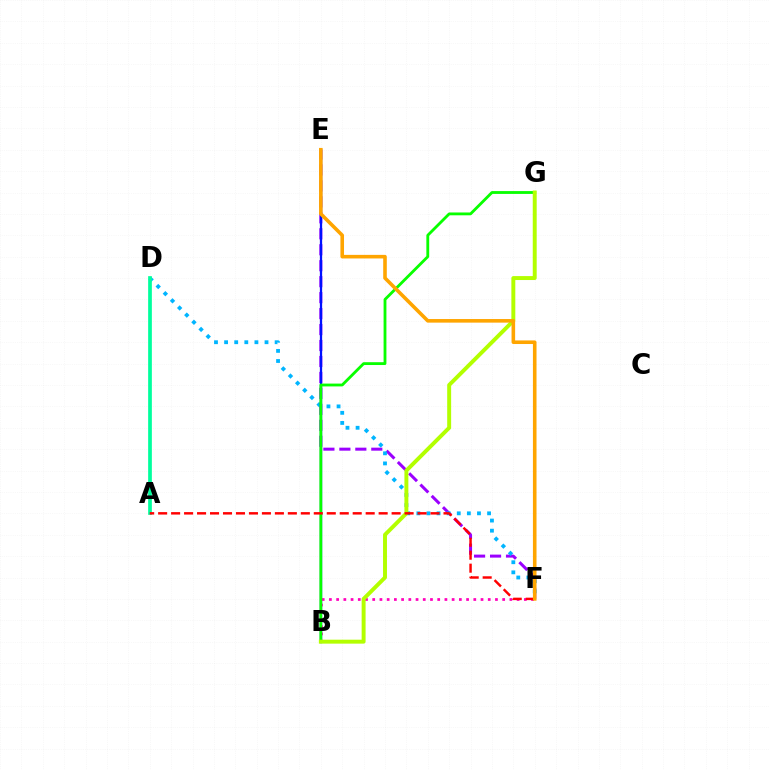{('E', 'F'): [{'color': '#9b00ff', 'line_style': 'dashed', 'thickness': 2.17}, {'color': '#ffa500', 'line_style': 'solid', 'thickness': 2.59}], ('D', 'F'): [{'color': '#00b5ff', 'line_style': 'dotted', 'thickness': 2.75}], ('B', 'E'): [{'color': '#0010ff', 'line_style': 'solid', 'thickness': 1.64}], ('B', 'F'): [{'color': '#ff00bd', 'line_style': 'dotted', 'thickness': 1.96}], ('B', 'G'): [{'color': '#08ff00', 'line_style': 'solid', 'thickness': 2.03}, {'color': '#b3ff00', 'line_style': 'solid', 'thickness': 2.84}], ('A', 'D'): [{'color': '#00ff9d', 'line_style': 'solid', 'thickness': 2.67}], ('A', 'F'): [{'color': '#ff0000', 'line_style': 'dashed', 'thickness': 1.76}]}